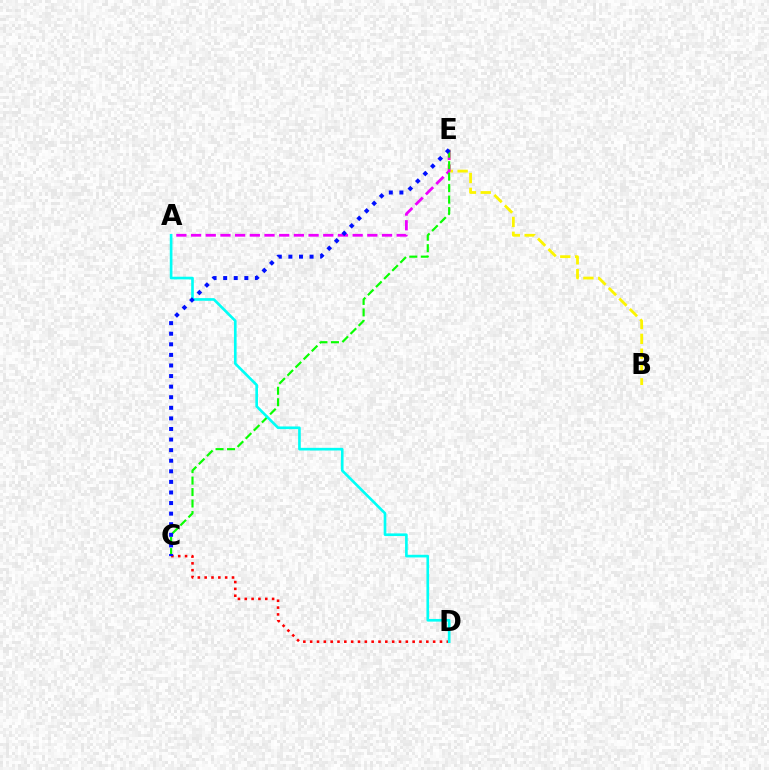{('B', 'E'): [{'color': '#fcf500', 'line_style': 'dashed', 'thickness': 2.02}], ('A', 'E'): [{'color': '#ee00ff', 'line_style': 'dashed', 'thickness': 2.0}], ('C', 'E'): [{'color': '#08ff00', 'line_style': 'dashed', 'thickness': 1.56}, {'color': '#0010ff', 'line_style': 'dotted', 'thickness': 2.88}], ('C', 'D'): [{'color': '#ff0000', 'line_style': 'dotted', 'thickness': 1.86}], ('A', 'D'): [{'color': '#00fff6', 'line_style': 'solid', 'thickness': 1.91}]}